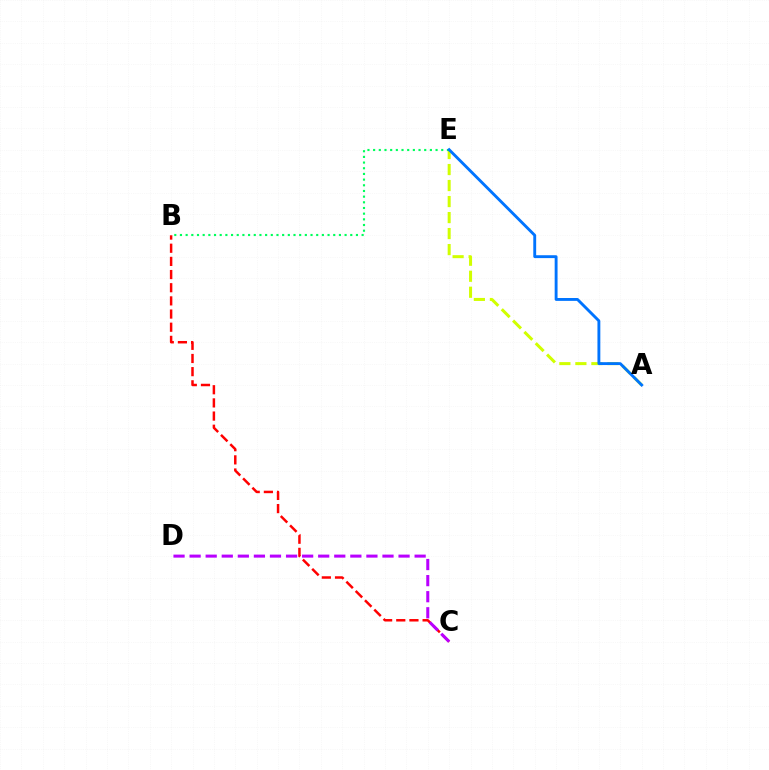{('B', 'C'): [{'color': '#ff0000', 'line_style': 'dashed', 'thickness': 1.79}], ('A', 'E'): [{'color': '#d1ff00', 'line_style': 'dashed', 'thickness': 2.18}, {'color': '#0074ff', 'line_style': 'solid', 'thickness': 2.07}], ('B', 'E'): [{'color': '#00ff5c', 'line_style': 'dotted', 'thickness': 1.54}], ('C', 'D'): [{'color': '#b900ff', 'line_style': 'dashed', 'thickness': 2.18}]}